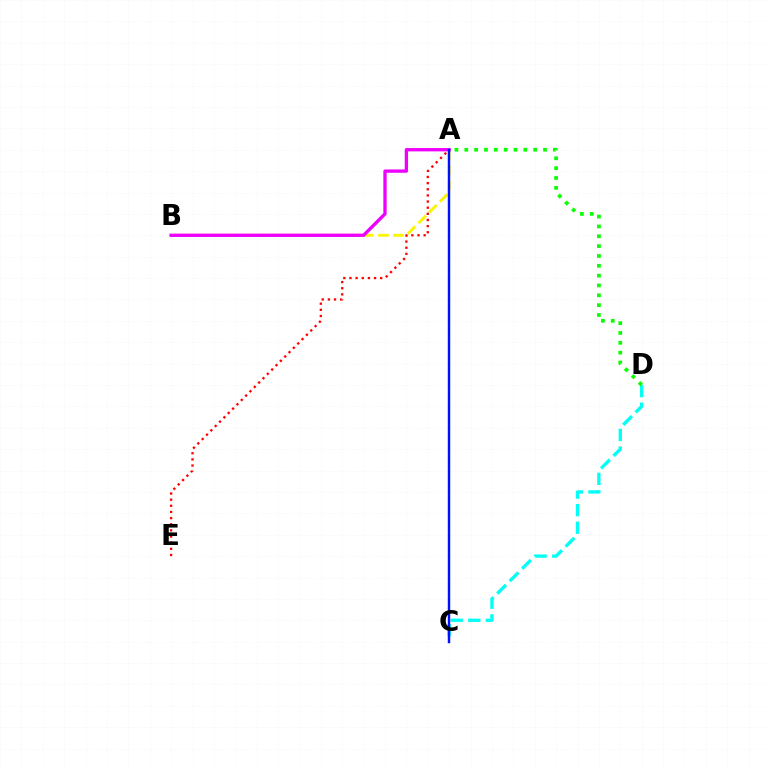{('A', 'B'): [{'color': '#fcf500', 'line_style': 'dashed', 'thickness': 2.05}, {'color': '#ee00ff', 'line_style': 'solid', 'thickness': 2.4}], ('A', 'E'): [{'color': '#ff0000', 'line_style': 'dotted', 'thickness': 1.67}], ('C', 'D'): [{'color': '#00fff6', 'line_style': 'dashed', 'thickness': 2.39}], ('A', 'C'): [{'color': '#0010ff', 'line_style': 'solid', 'thickness': 1.76}], ('A', 'D'): [{'color': '#08ff00', 'line_style': 'dotted', 'thickness': 2.67}]}